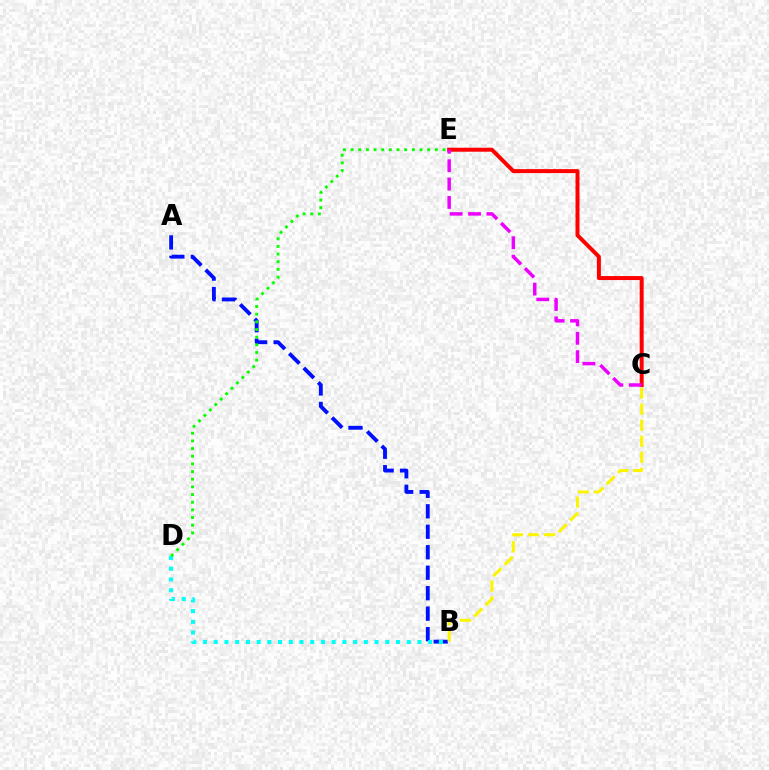{('A', 'B'): [{'color': '#0010ff', 'line_style': 'dashed', 'thickness': 2.78}], ('B', 'D'): [{'color': '#00fff6', 'line_style': 'dotted', 'thickness': 2.91}], ('B', 'C'): [{'color': '#fcf500', 'line_style': 'dashed', 'thickness': 2.18}], ('D', 'E'): [{'color': '#08ff00', 'line_style': 'dotted', 'thickness': 2.08}], ('C', 'E'): [{'color': '#ff0000', 'line_style': 'solid', 'thickness': 2.86}, {'color': '#ee00ff', 'line_style': 'dashed', 'thickness': 2.5}]}